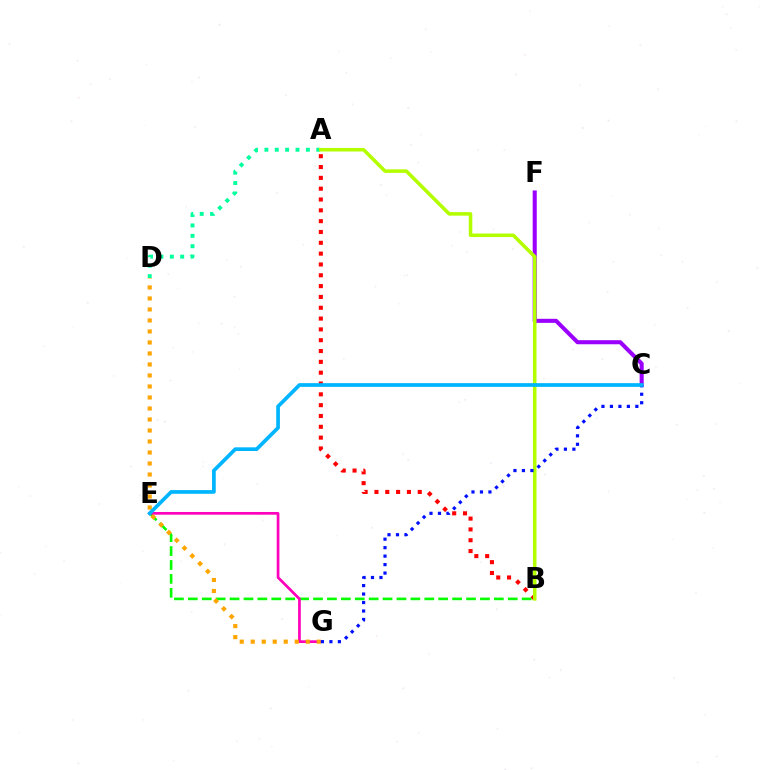{('C', 'F'): [{'color': '#9b00ff', 'line_style': 'solid', 'thickness': 2.93}], ('A', 'B'): [{'color': '#ff0000', 'line_style': 'dotted', 'thickness': 2.94}, {'color': '#b3ff00', 'line_style': 'solid', 'thickness': 2.55}], ('B', 'E'): [{'color': '#08ff00', 'line_style': 'dashed', 'thickness': 1.89}], ('E', 'G'): [{'color': '#ff00bd', 'line_style': 'solid', 'thickness': 1.95}], ('A', 'D'): [{'color': '#00ff9d', 'line_style': 'dotted', 'thickness': 2.82}], ('D', 'G'): [{'color': '#ffa500', 'line_style': 'dotted', 'thickness': 2.99}], ('C', 'G'): [{'color': '#0010ff', 'line_style': 'dotted', 'thickness': 2.3}], ('C', 'E'): [{'color': '#00b5ff', 'line_style': 'solid', 'thickness': 2.66}]}